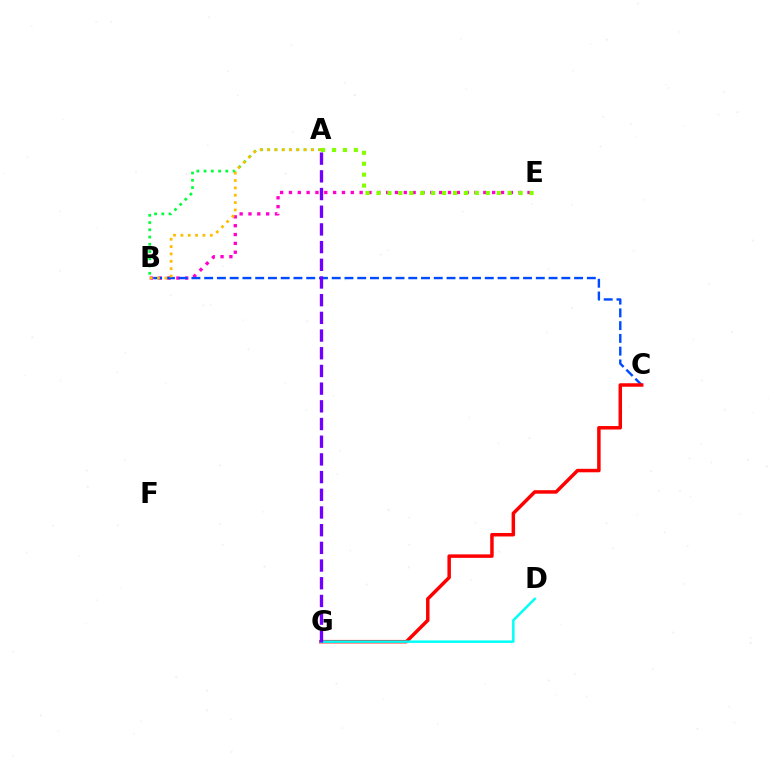{('B', 'E'): [{'color': '#ff00cf', 'line_style': 'dotted', 'thickness': 2.4}], ('A', 'B'): [{'color': '#00ff39', 'line_style': 'dotted', 'thickness': 1.97}, {'color': '#ffbd00', 'line_style': 'dotted', 'thickness': 2.0}], ('A', 'E'): [{'color': '#84ff00', 'line_style': 'dotted', 'thickness': 2.97}], ('B', 'C'): [{'color': '#004bff', 'line_style': 'dashed', 'thickness': 1.73}], ('C', 'G'): [{'color': '#ff0000', 'line_style': 'solid', 'thickness': 2.51}], ('D', 'G'): [{'color': '#00fff6', 'line_style': 'solid', 'thickness': 1.78}], ('A', 'G'): [{'color': '#7200ff', 'line_style': 'dashed', 'thickness': 2.4}]}